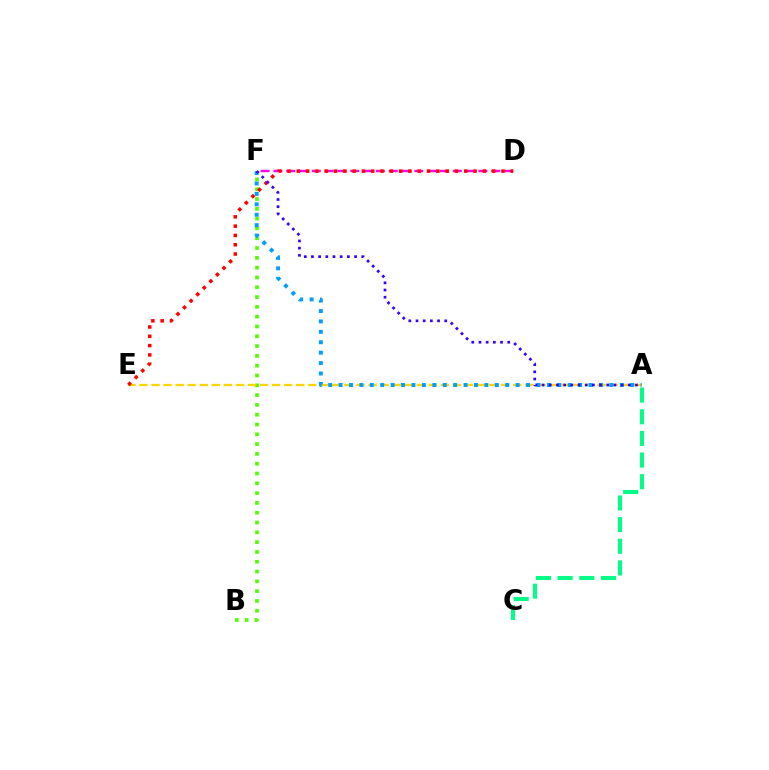{('A', 'C'): [{'color': '#00ff86', 'line_style': 'dashed', 'thickness': 2.94}], ('B', 'F'): [{'color': '#4fff00', 'line_style': 'dotted', 'thickness': 2.66}], ('D', 'F'): [{'color': '#ff00ed', 'line_style': 'dashed', 'thickness': 1.74}], ('A', 'E'): [{'color': '#ffd500', 'line_style': 'dashed', 'thickness': 1.64}], ('A', 'F'): [{'color': '#009eff', 'line_style': 'dotted', 'thickness': 2.83}, {'color': '#3700ff', 'line_style': 'dotted', 'thickness': 1.95}], ('D', 'E'): [{'color': '#ff0000', 'line_style': 'dotted', 'thickness': 2.53}]}